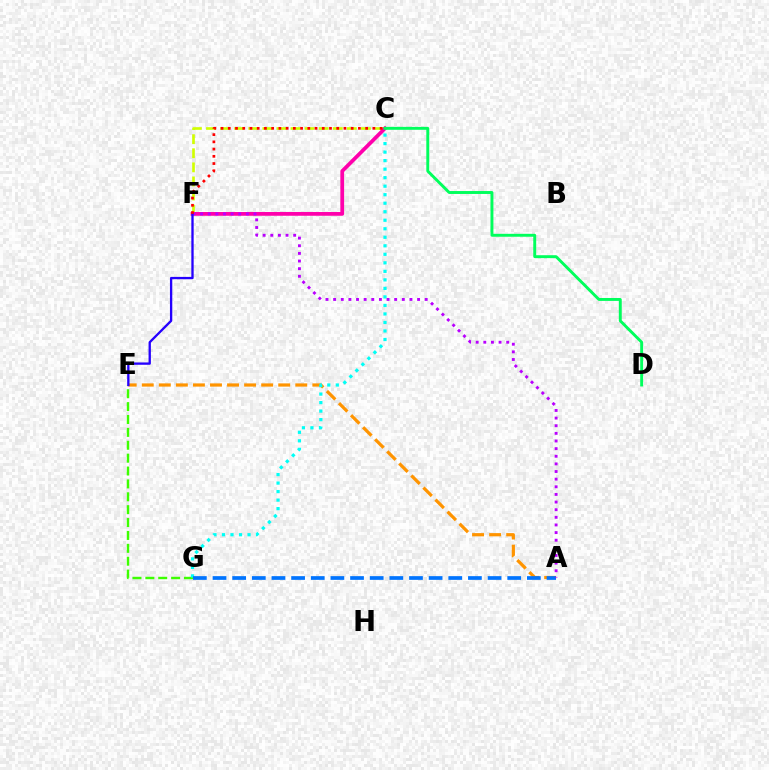{('A', 'E'): [{'color': '#ff9400', 'line_style': 'dashed', 'thickness': 2.32}], ('E', 'G'): [{'color': '#3dff00', 'line_style': 'dashed', 'thickness': 1.75}], ('C', 'F'): [{'color': '#d1ff00', 'line_style': 'dashed', 'thickness': 1.91}, {'color': '#ff00ac', 'line_style': 'solid', 'thickness': 2.7}, {'color': '#ff0000', 'line_style': 'dotted', 'thickness': 1.96}], ('C', 'G'): [{'color': '#00fff6', 'line_style': 'dotted', 'thickness': 2.31}], ('A', 'G'): [{'color': '#0074ff', 'line_style': 'dashed', 'thickness': 2.67}], ('A', 'F'): [{'color': '#b900ff', 'line_style': 'dotted', 'thickness': 2.07}], ('E', 'F'): [{'color': '#2500ff', 'line_style': 'solid', 'thickness': 1.67}], ('C', 'D'): [{'color': '#00ff5c', 'line_style': 'solid', 'thickness': 2.1}]}